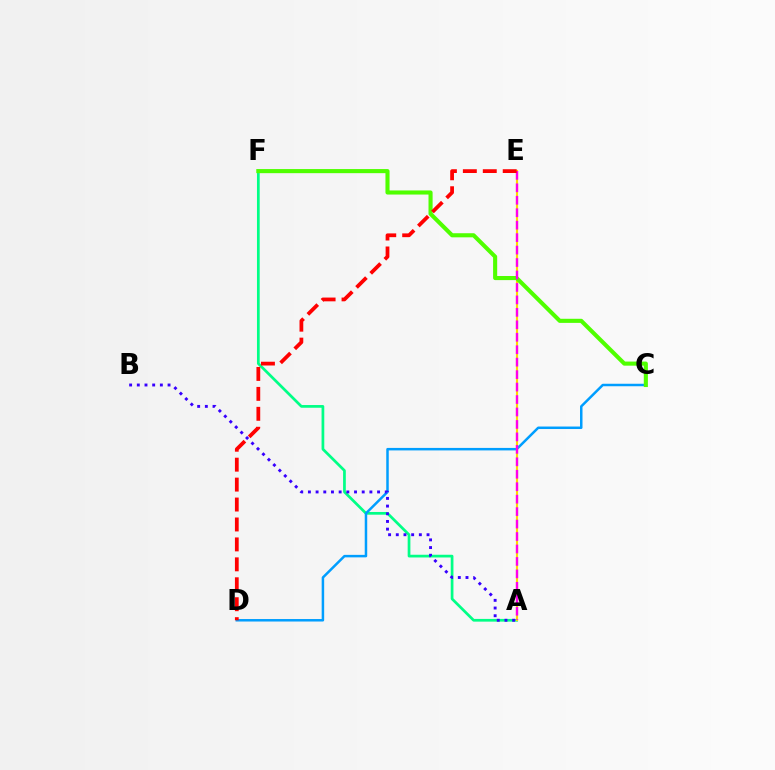{('A', 'F'): [{'color': '#00ff86', 'line_style': 'solid', 'thickness': 1.96}], ('C', 'D'): [{'color': '#009eff', 'line_style': 'solid', 'thickness': 1.8}], ('A', 'E'): [{'color': '#ffd500', 'line_style': 'solid', 'thickness': 1.56}, {'color': '#ff00ed', 'line_style': 'dashed', 'thickness': 1.69}], ('A', 'B'): [{'color': '#3700ff', 'line_style': 'dotted', 'thickness': 2.09}], ('C', 'F'): [{'color': '#4fff00', 'line_style': 'solid', 'thickness': 2.95}], ('D', 'E'): [{'color': '#ff0000', 'line_style': 'dashed', 'thickness': 2.71}]}